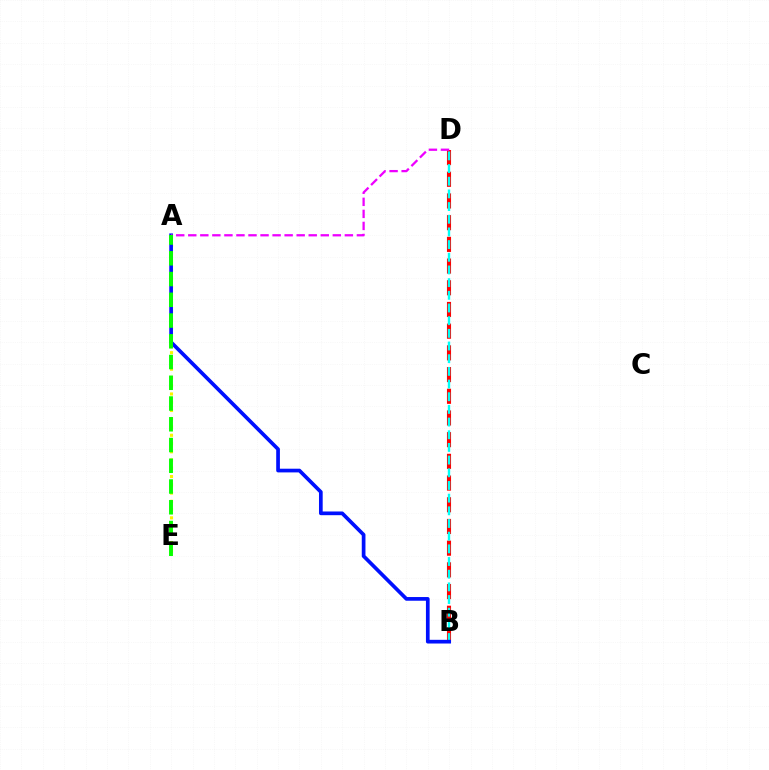{('B', 'D'): [{'color': '#ff0000', 'line_style': 'dashed', 'thickness': 2.95}, {'color': '#00fff6', 'line_style': 'dashed', 'thickness': 1.72}], ('A', 'E'): [{'color': '#fcf500', 'line_style': 'dotted', 'thickness': 2.24}, {'color': '#08ff00', 'line_style': 'dashed', 'thickness': 2.82}], ('A', 'B'): [{'color': '#0010ff', 'line_style': 'solid', 'thickness': 2.66}], ('A', 'D'): [{'color': '#ee00ff', 'line_style': 'dashed', 'thickness': 1.64}]}